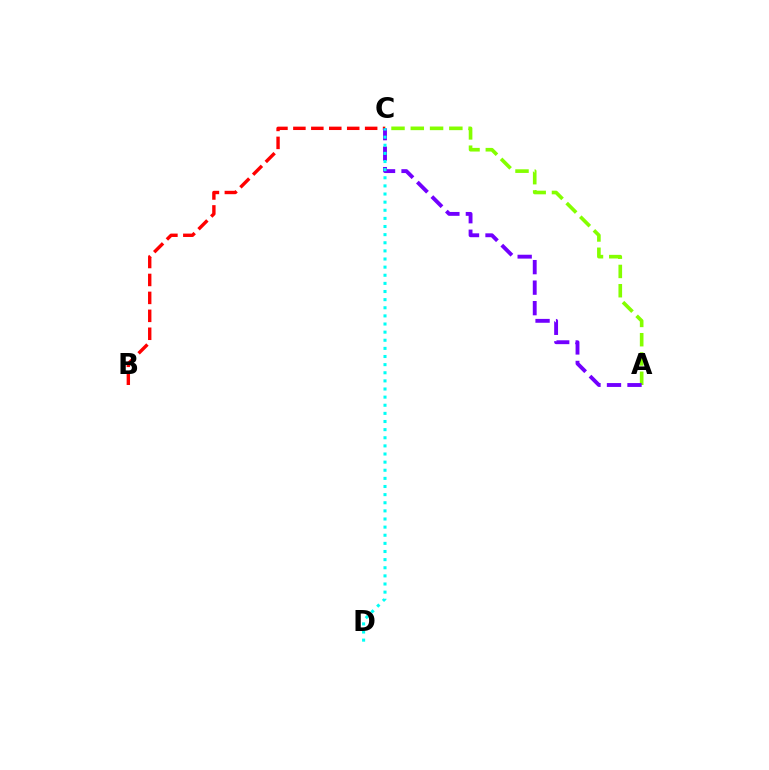{('B', 'C'): [{'color': '#ff0000', 'line_style': 'dashed', 'thickness': 2.44}], ('A', 'C'): [{'color': '#84ff00', 'line_style': 'dashed', 'thickness': 2.62}, {'color': '#7200ff', 'line_style': 'dashed', 'thickness': 2.79}], ('C', 'D'): [{'color': '#00fff6', 'line_style': 'dotted', 'thickness': 2.21}]}